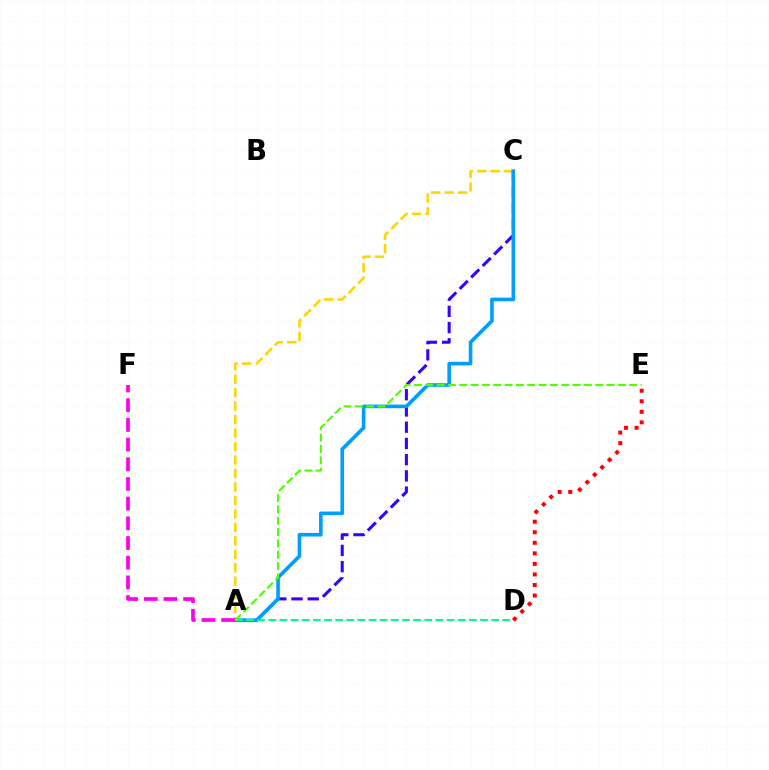{('A', 'C'): [{'color': '#ffd500', 'line_style': 'dashed', 'thickness': 1.83}, {'color': '#3700ff', 'line_style': 'dashed', 'thickness': 2.21}, {'color': '#009eff', 'line_style': 'solid', 'thickness': 2.6}], ('D', 'E'): [{'color': '#ff0000', 'line_style': 'dotted', 'thickness': 2.86}], ('A', 'D'): [{'color': '#00ff86', 'line_style': 'dashed', 'thickness': 1.51}], ('A', 'F'): [{'color': '#ff00ed', 'line_style': 'dashed', 'thickness': 2.67}], ('A', 'E'): [{'color': '#4fff00', 'line_style': 'dashed', 'thickness': 1.54}]}